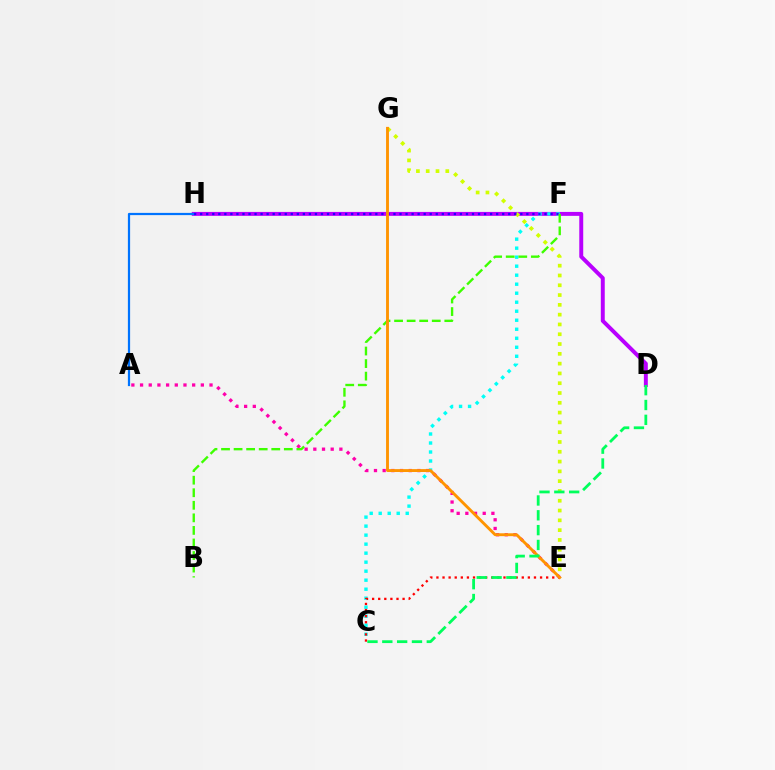{('D', 'H'): [{'color': '#b900ff', 'line_style': 'solid', 'thickness': 2.84}], ('C', 'F'): [{'color': '#00fff6', 'line_style': 'dotted', 'thickness': 2.45}], ('A', 'E'): [{'color': '#ff00ac', 'line_style': 'dotted', 'thickness': 2.36}], ('C', 'E'): [{'color': '#ff0000', 'line_style': 'dotted', 'thickness': 1.66}], ('A', 'H'): [{'color': '#0074ff', 'line_style': 'solid', 'thickness': 1.61}], ('E', 'G'): [{'color': '#d1ff00', 'line_style': 'dotted', 'thickness': 2.66}, {'color': '#ff9400', 'line_style': 'solid', 'thickness': 2.08}], ('F', 'H'): [{'color': '#2500ff', 'line_style': 'dotted', 'thickness': 1.64}], ('B', 'F'): [{'color': '#3dff00', 'line_style': 'dashed', 'thickness': 1.71}], ('C', 'D'): [{'color': '#00ff5c', 'line_style': 'dashed', 'thickness': 2.01}]}